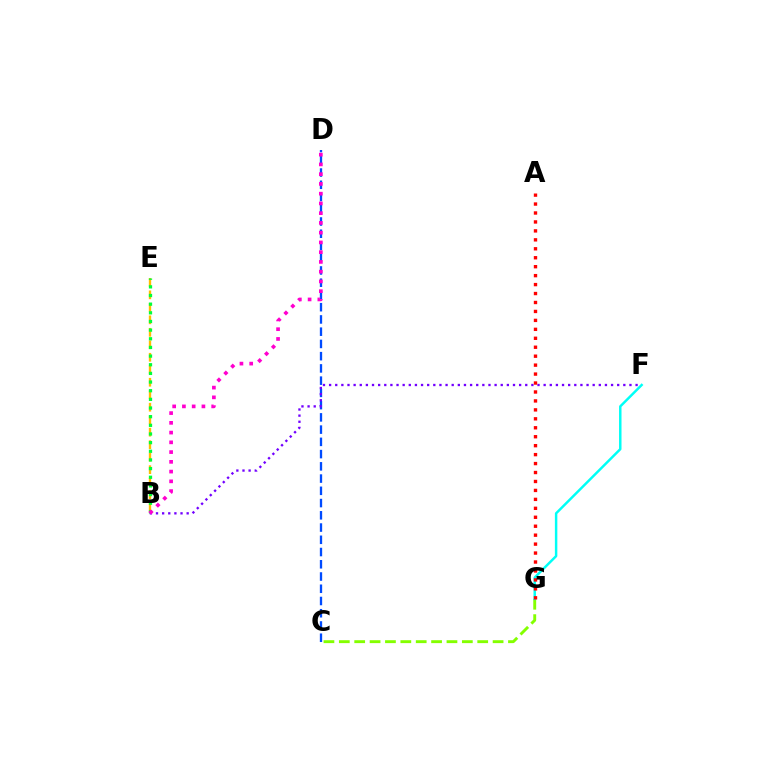{('B', 'E'): [{'color': '#ffbd00', 'line_style': 'dashed', 'thickness': 1.7}, {'color': '#00ff39', 'line_style': 'dotted', 'thickness': 2.35}], ('C', 'D'): [{'color': '#004bff', 'line_style': 'dashed', 'thickness': 1.66}], ('B', 'F'): [{'color': '#7200ff', 'line_style': 'dotted', 'thickness': 1.67}], ('B', 'D'): [{'color': '#ff00cf', 'line_style': 'dotted', 'thickness': 2.65}], ('C', 'G'): [{'color': '#84ff00', 'line_style': 'dashed', 'thickness': 2.09}], ('F', 'G'): [{'color': '#00fff6', 'line_style': 'solid', 'thickness': 1.77}], ('A', 'G'): [{'color': '#ff0000', 'line_style': 'dotted', 'thickness': 2.43}]}